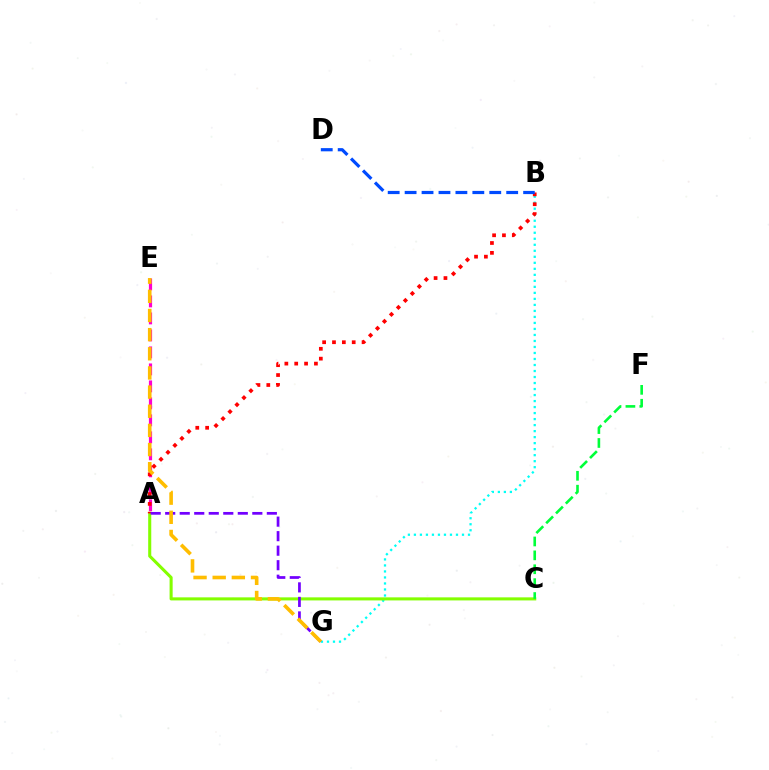{('B', 'G'): [{'color': '#00fff6', 'line_style': 'dotted', 'thickness': 1.63}], ('A', 'C'): [{'color': '#84ff00', 'line_style': 'solid', 'thickness': 2.21}], ('A', 'E'): [{'color': '#ff00cf', 'line_style': 'dashed', 'thickness': 2.31}], ('A', 'B'): [{'color': '#ff0000', 'line_style': 'dotted', 'thickness': 2.68}], ('A', 'G'): [{'color': '#7200ff', 'line_style': 'dashed', 'thickness': 1.97}], ('E', 'G'): [{'color': '#ffbd00', 'line_style': 'dashed', 'thickness': 2.6}], ('C', 'F'): [{'color': '#00ff39', 'line_style': 'dashed', 'thickness': 1.89}], ('B', 'D'): [{'color': '#004bff', 'line_style': 'dashed', 'thickness': 2.3}]}